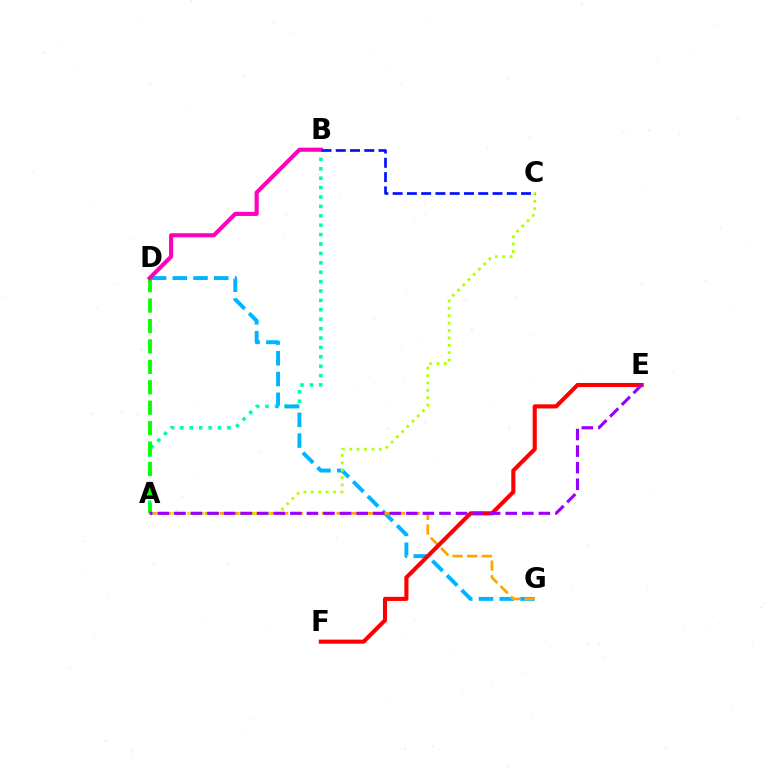{('A', 'B'): [{'color': '#00ff9d', 'line_style': 'dotted', 'thickness': 2.55}], ('D', 'G'): [{'color': '#00b5ff', 'line_style': 'dashed', 'thickness': 2.82}], ('A', 'G'): [{'color': '#ffa500', 'line_style': 'dashed', 'thickness': 1.99}], ('A', 'D'): [{'color': '#08ff00', 'line_style': 'dashed', 'thickness': 2.77}], ('B', 'D'): [{'color': '#ff00bd', 'line_style': 'solid', 'thickness': 2.96}], ('A', 'C'): [{'color': '#b3ff00', 'line_style': 'dotted', 'thickness': 2.01}], ('E', 'F'): [{'color': '#ff0000', 'line_style': 'solid', 'thickness': 2.95}], ('A', 'E'): [{'color': '#9b00ff', 'line_style': 'dashed', 'thickness': 2.25}], ('B', 'C'): [{'color': '#0010ff', 'line_style': 'dashed', 'thickness': 1.94}]}